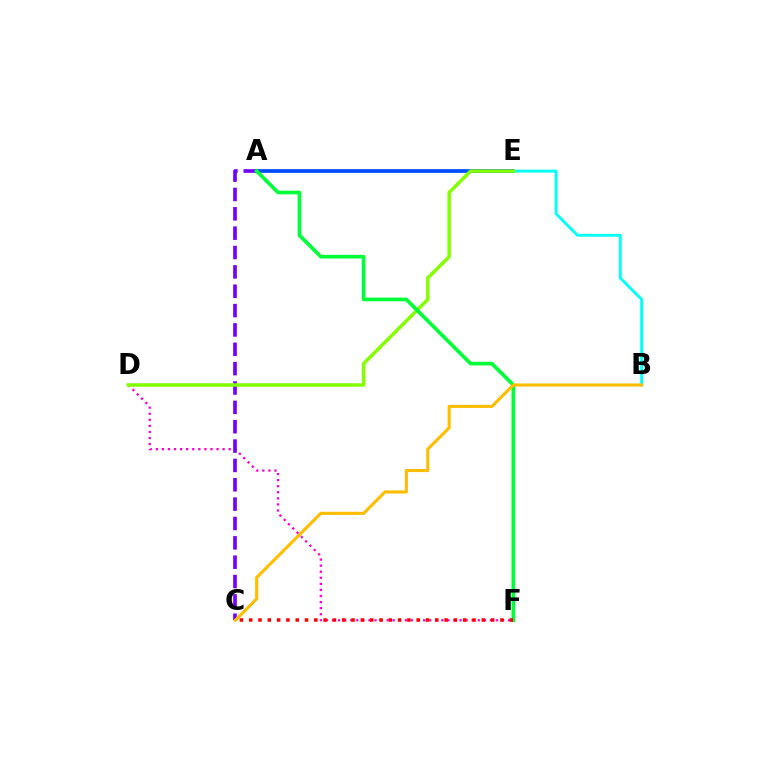{('A', 'E'): [{'color': '#004bff', 'line_style': 'solid', 'thickness': 2.67}], ('D', 'F'): [{'color': '#ff00cf', 'line_style': 'dotted', 'thickness': 1.65}], ('A', 'C'): [{'color': '#7200ff', 'line_style': 'dashed', 'thickness': 2.63}], ('B', 'E'): [{'color': '#00fff6', 'line_style': 'solid', 'thickness': 2.07}], ('D', 'E'): [{'color': '#84ff00', 'line_style': 'solid', 'thickness': 2.5}], ('A', 'F'): [{'color': '#00ff39', 'line_style': 'solid', 'thickness': 2.64}], ('B', 'C'): [{'color': '#ffbd00', 'line_style': 'solid', 'thickness': 2.22}], ('C', 'F'): [{'color': '#ff0000', 'line_style': 'dotted', 'thickness': 2.53}]}